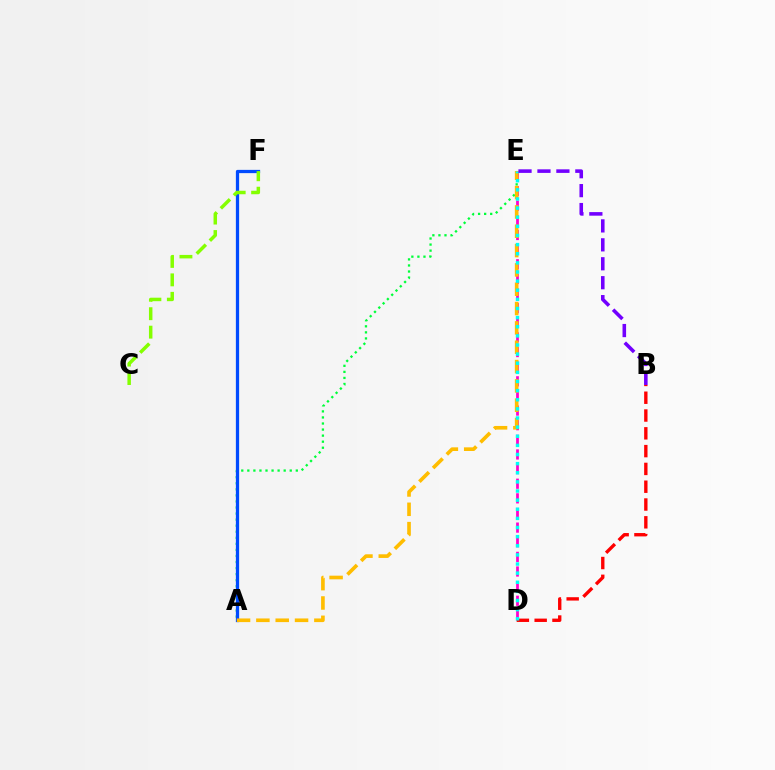{('A', 'E'): [{'color': '#00ff39', 'line_style': 'dotted', 'thickness': 1.65}, {'color': '#ffbd00', 'line_style': 'dashed', 'thickness': 2.63}], ('A', 'F'): [{'color': '#004bff', 'line_style': 'solid', 'thickness': 2.35}], ('D', 'E'): [{'color': '#ff00cf', 'line_style': 'dashed', 'thickness': 1.99}, {'color': '#00fff6', 'line_style': 'dotted', 'thickness': 2.48}], ('B', 'D'): [{'color': '#ff0000', 'line_style': 'dashed', 'thickness': 2.42}], ('B', 'E'): [{'color': '#7200ff', 'line_style': 'dashed', 'thickness': 2.57}], ('C', 'F'): [{'color': '#84ff00', 'line_style': 'dashed', 'thickness': 2.51}]}